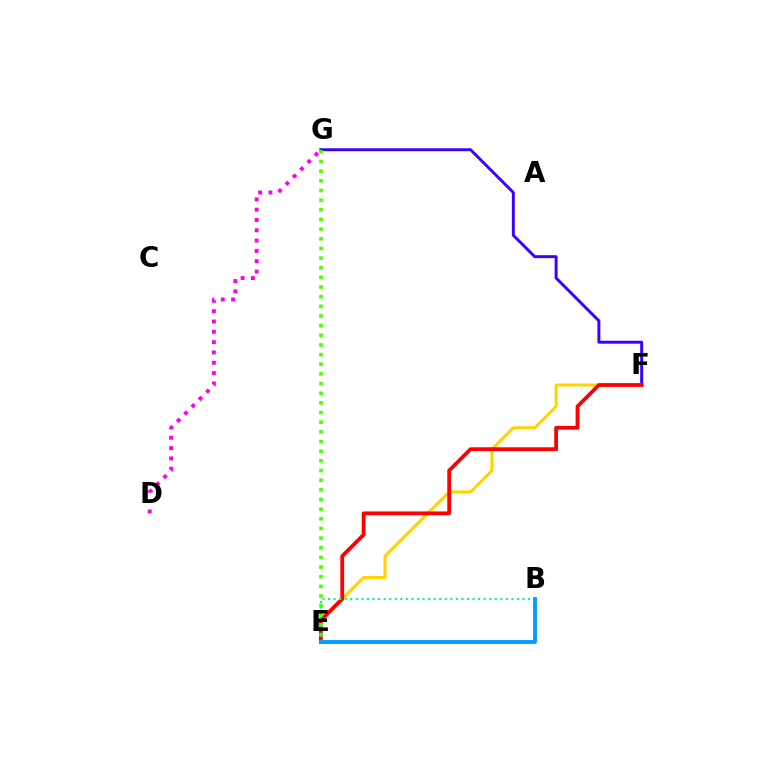{('D', 'G'): [{'color': '#ff00ed', 'line_style': 'dotted', 'thickness': 2.8}], ('F', 'G'): [{'color': '#3700ff', 'line_style': 'solid', 'thickness': 2.11}], ('E', 'F'): [{'color': '#ffd500', 'line_style': 'solid', 'thickness': 2.19}, {'color': '#ff0000', 'line_style': 'solid', 'thickness': 2.72}], ('E', 'G'): [{'color': '#4fff00', 'line_style': 'dotted', 'thickness': 2.62}], ('B', 'E'): [{'color': '#00ff86', 'line_style': 'dotted', 'thickness': 1.51}, {'color': '#009eff', 'line_style': 'solid', 'thickness': 2.77}]}